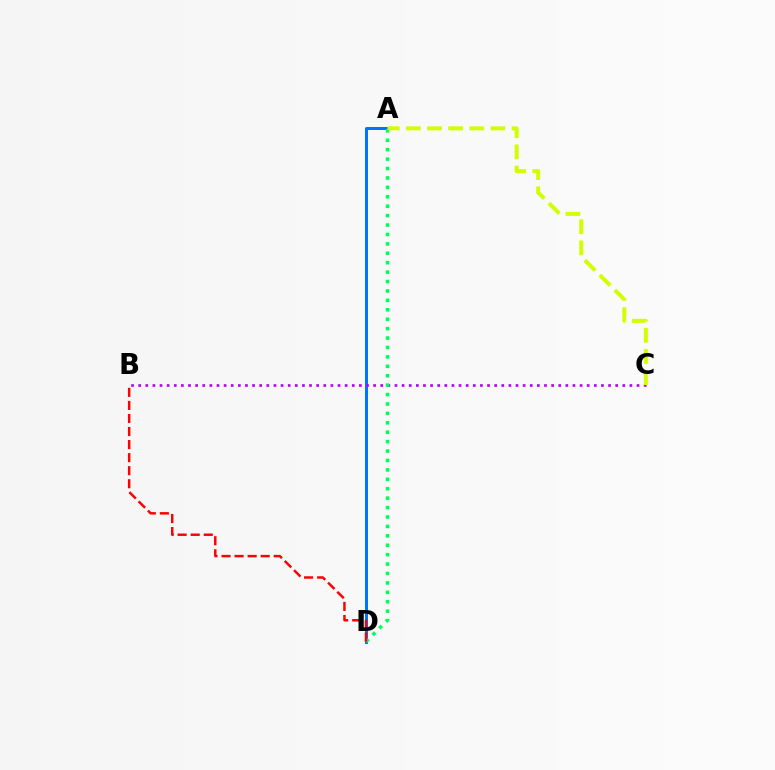{('A', 'D'): [{'color': '#0074ff', 'line_style': 'solid', 'thickness': 2.14}, {'color': '#00ff5c', 'line_style': 'dotted', 'thickness': 2.56}], ('B', 'C'): [{'color': '#b900ff', 'line_style': 'dotted', 'thickness': 1.93}], ('B', 'D'): [{'color': '#ff0000', 'line_style': 'dashed', 'thickness': 1.77}], ('A', 'C'): [{'color': '#d1ff00', 'line_style': 'dashed', 'thickness': 2.87}]}